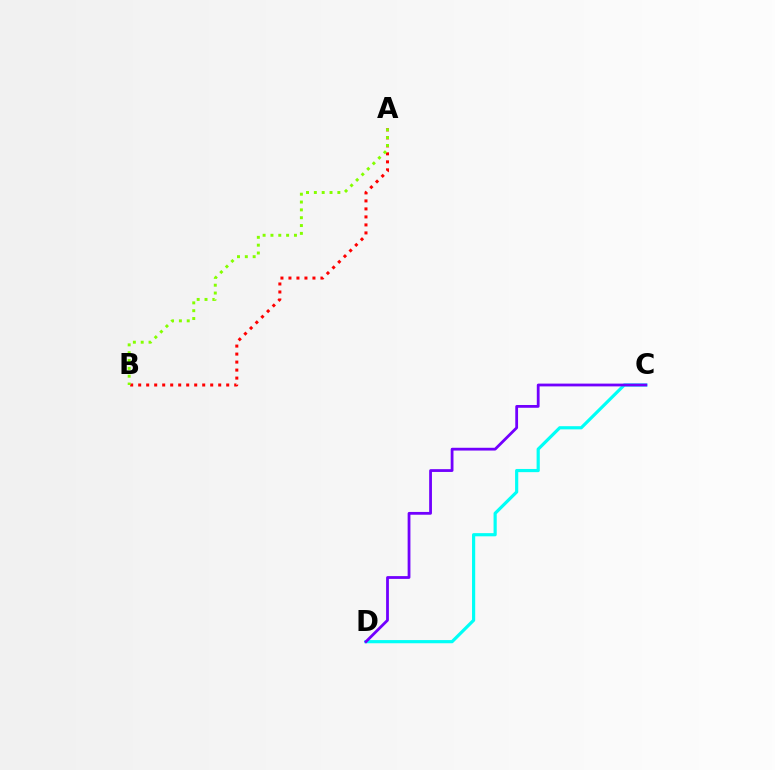{('C', 'D'): [{'color': '#00fff6', 'line_style': 'solid', 'thickness': 2.29}, {'color': '#7200ff', 'line_style': 'solid', 'thickness': 2.01}], ('A', 'B'): [{'color': '#ff0000', 'line_style': 'dotted', 'thickness': 2.17}, {'color': '#84ff00', 'line_style': 'dotted', 'thickness': 2.13}]}